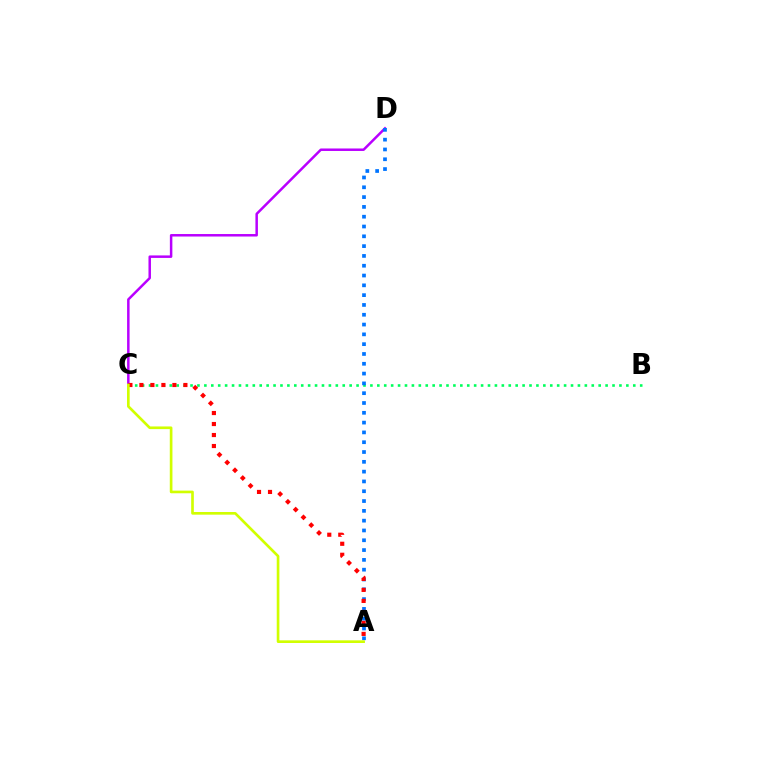{('C', 'D'): [{'color': '#b900ff', 'line_style': 'solid', 'thickness': 1.8}], ('B', 'C'): [{'color': '#00ff5c', 'line_style': 'dotted', 'thickness': 1.88}], ('A', 'D'): [{'color': '#0074ff', 'line_style': 'dotted', 'thickness': 2.66}], ('A', 'C'): [{'color': '#ff0000', 'line_style': 'dotted', 'thickness': 2.99}, {'color': '#d1ff00', 'line_style': 'solid', 'thickness': 1.92}]}